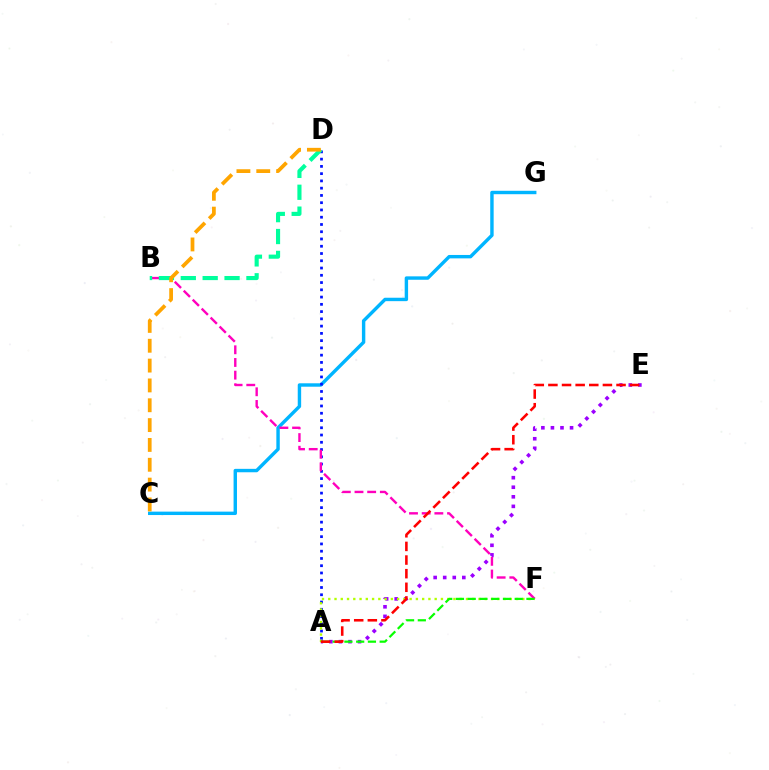{('A', 'E'): [{'color': '#9b00ff', 'line_style': 'dotted', 'thickness': 2.6}, {'color': '#ff0000', 'line_style': 'dashed', 'thickness': 1.85}], ('C', 'G'): [{'color': '#00b5ff', 'line_style': 'solid', 'thickness': 2.46}], ('A', 'D'): [{'color': '#0010ff', 'line_style': 'dotted', 'thickness': 1.97}], ('B', 'F'): [{'color': '#ff00bd', 'line_style': 'dashed', 'thickness': 1.72}], ('B', 'D'): [{'color': '#00ff9d', 'line_style': 'dashed', 'thickness': 2.97}], ('A', 'F'): [{'color': '#b3ff00', 'line_style': 'dotted', 'thickness': 1.7}, {'color': '#08ff00', 'line_style': 'dashed', 'thickness': 1.6}], ('C', 'D'): [{'color': '#ffa500', 'line_style': 'dashed', 'thickness': 2.69}]}